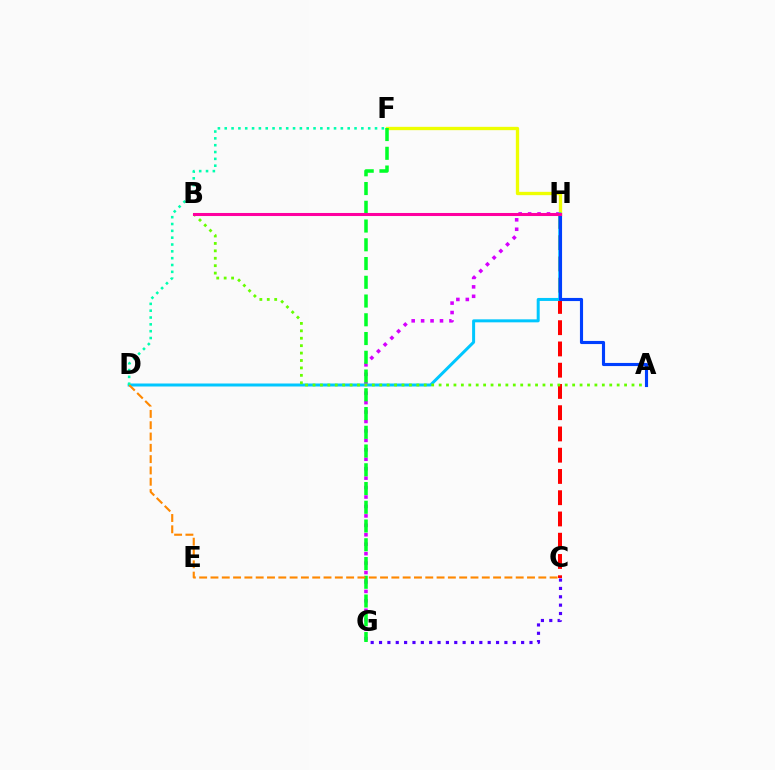{('C', 'H'): [{'color': '#ff0000', 'line_style': 'dashed', 'thickness': 2.89}], ('G', 'H'): [{'color': '#d600ff', 'line_style': 'dotted', 'thickness': 2.56}], ('F', 'H'): [{'color': '#eeff00', 'line_style': 'solid', 'thickness': 2.39}], ('D', 'H'): [{'color': '#00c7ff', 'line_style': 'solid', 'thickness': 2.16}], ('F', 'G'): [{'color': '#00ff27', 'line_style': 'dashed', 'thickness': 2.55}], ('A', 'H'): [{'color': '#003fff', 'line_style': 'solid', 'thickness': 2.25}], ('A', 'B'): [{'color': '#66ff00', 'line_style': 'dotted', 'thickness': 2.02}], ('C', 'G'): [{'color': '#4f00ff', 'line_style': 'dotted', 'thickness': 2.27}], ('C', 'D'): [{'color': '#ff8800', 'line_style': 'dashed', 'thickness': 1.54}], ('B', 'H'): [{'color': '#ff00a0', 'line_style': 'solid', 'thickness': 2.2}], ('D', 'F'): [{'color': '#00ffaf', 'line_style': 'dotted', 'thickness': 1.86}]}